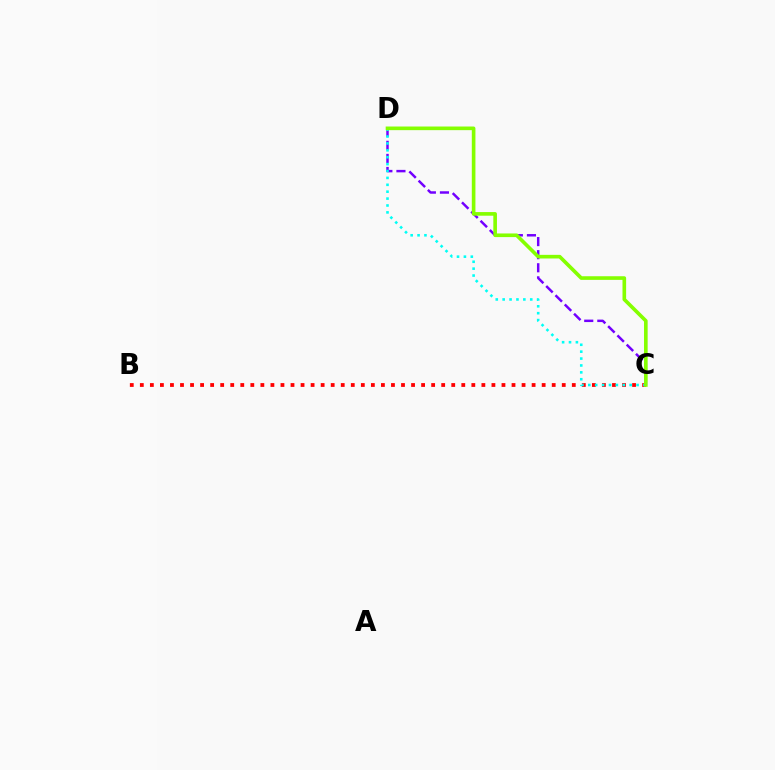{('C', 'D'): [{'color': '#7200ff', 'line_style': 'dashed', 'thickness': 1.78}, {'color': '#00fff6', 'line_style': 'dotted', 'thickness': 1.87}, {'color': '#84ff00', 'line_style': 'solid', 'thickness': 2.61}], ('B', 'C'): [{'color': '#ff0000', 'line_style': 'dotted', 'thickness': 2.73}]}